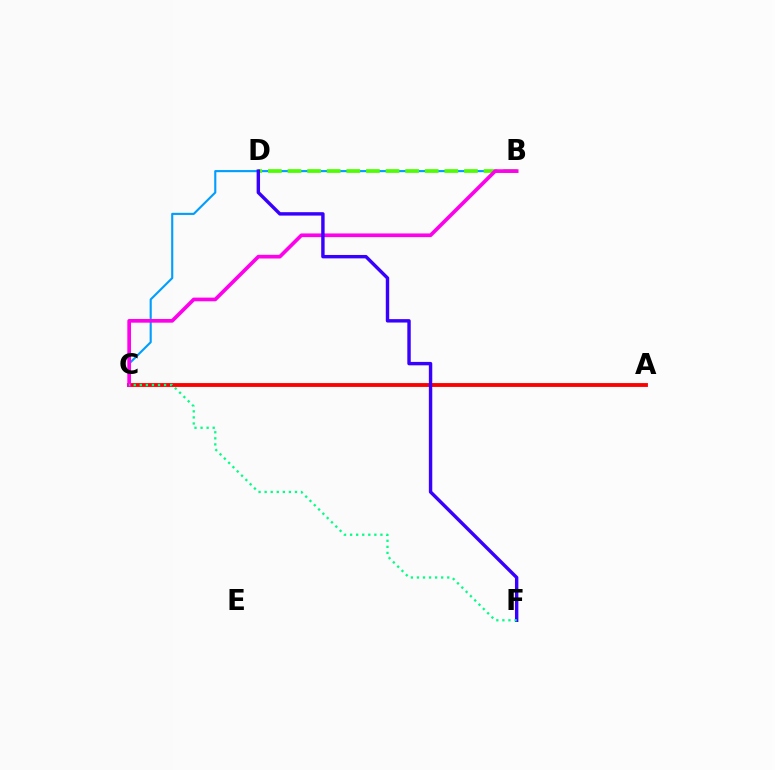{('A', 'C'): [{'color': '#ffd500', 'line_style': 'solid', 'thickness': 1.54}, {'color': '#ff0000', 'line_style': 'solid', 'thickness': 2.77}], ('B', 'C'): [{'color': '#009eff', 'line_style': 'solid', 'thickness': 1.53}, {'color': '#ff00ed', 'line_style': 'solid', 'thickness': 2.65}], ('B', 'D'): [{'color': '#4fff00', 'line_style': 'dashed', 'thickness': 2.66}], ('D', 'F'): [{'color': '#3700ff', 'line_style': 'solid', 'thickness': 2.45}], ('C', 'F'): [{'color': '#00ff86', 'line_style': 'dotted', 'thickness': 1.65}]}